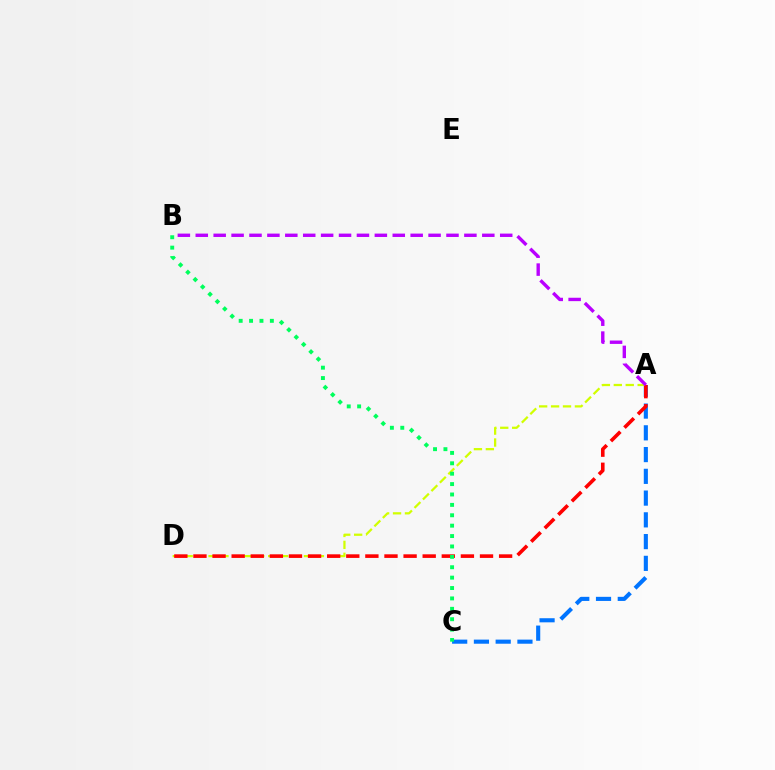{('A', 'C'): [{'color': '#0074ff', 'line_style': 'dashed', 'thickness': 2.96}], ('A', 'D'): [{'color': '#d1ff00', 'line_style': 'dashed', 'thickness': 1.62}, {'color': '#ff0000', 'line_style': 'dashed', 'thickness': 2.6}], ('A', 'B'): [{'color': '#b900ff', 'line_style': 'dashed', 'thickness': 2.43}], ('B', 'C'): [{'color': '#00ff5c', 'line_style': 'dotted', 'thickness': 2.82}]}